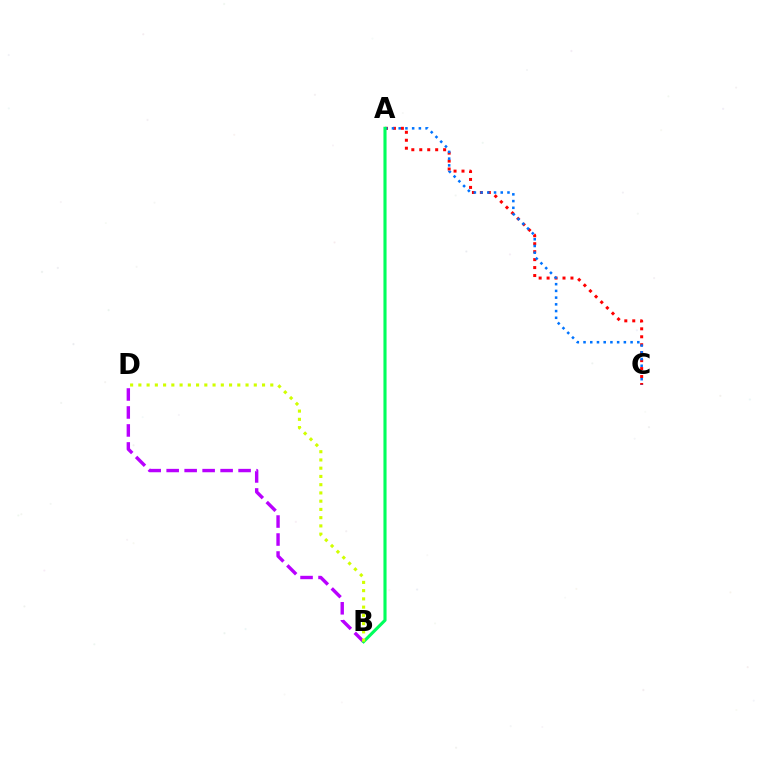{('A', 'C'): [{'color': '#ff0000', 'line_style': 'dotted', 'thickness': 2.16}, {'color': '#0074ff', 'line_style': 'dotted', 'thickness': 1.83}], ('B', 'D'): [{'color': '#b900ff', 'line_style': 'dashed', 'thickness': 2.44}, {'color': '#d1ff00', 'line_style': 'dotted', 'thickness': 2.24}], ('A', 'B'): [{'color': '#00ff5c', 'line_style': 'solid', 'thickness': 2.25}]}